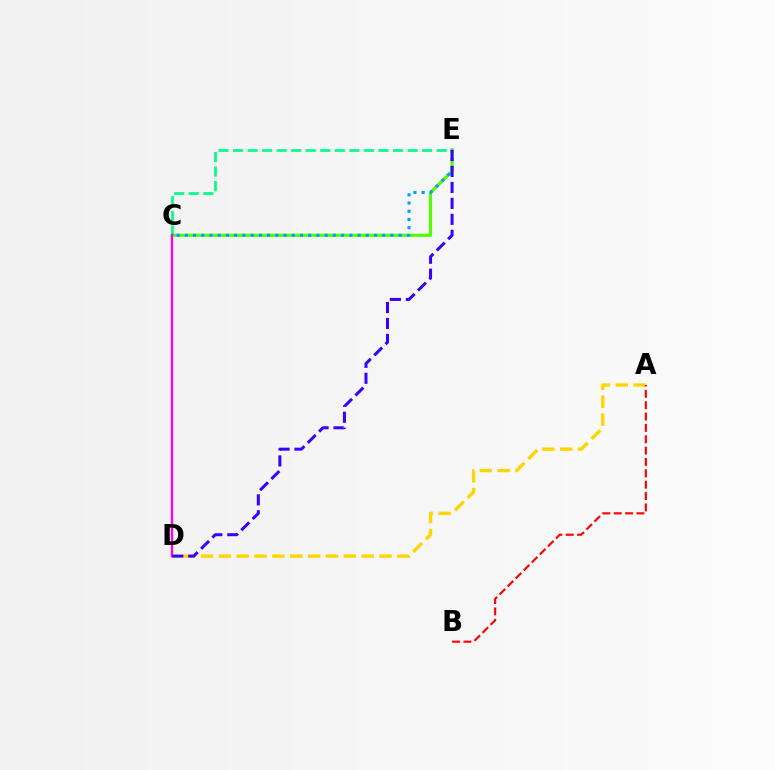{('C', 'E'): [{'color': '#4fff00', 'line_style': 'solid', 'thickness': 2.24}, {'color': '#00ff86', 'line_style': 'dashed', 'thickness': 1.98}, {'color': '#009eff', 'line_style': 'dotted', 'thickness': 2.23}], ('A', 'D'): [{'color': '#ffd500', 'line_style': 'dashed', 'thickness': 2.43}], ('A', 'B'): [{'color': '#ff0000', 'line_style': 'dashed', 'thickness': 1.54}], ('C', 'D'): [{'color': '#ff00ed', 'line_style': 'solid', 'thickness': 1.69}], ('D', 'E'): [{'color': '#3700ff', 'line_style': 'dashed', 'thickness': 2.17}]}